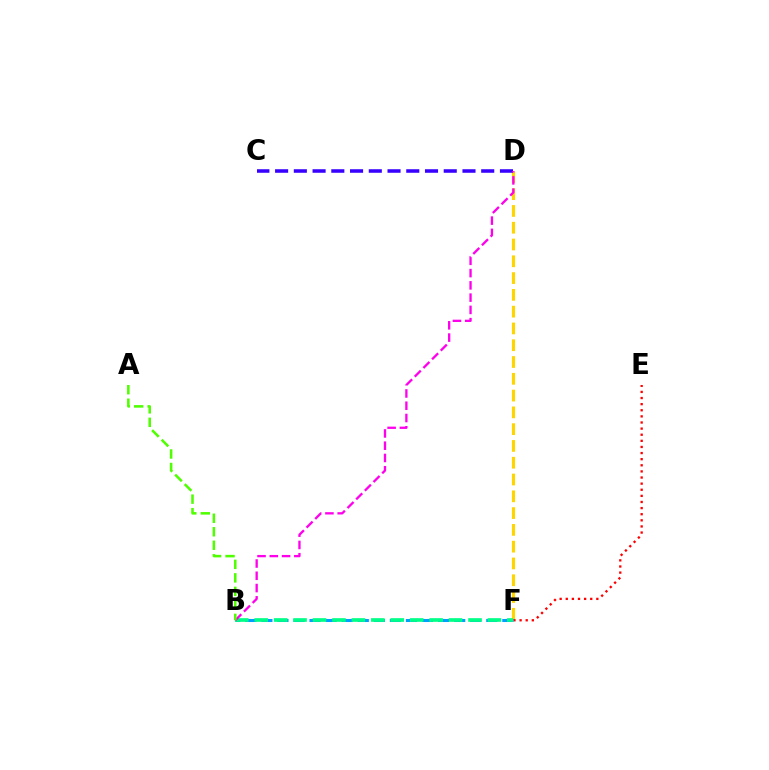{('D', 'F'): [{'color': '#ffd500', 'line_style': 'dashed', 'thickness': 2.28}], ('C', 'D'): [{'color': '#3700ff', 'line_style': 'dashed', 'thickness': 2.55}], ('E', 'F'): [{'color': '#ff0000', 'line_style': 'dotted', 'thickness': 1.66}], ('B', 'F'): [{'color': '#009eff', 'line_style': 'dashed', 'thickness': 2.18}, {'color': '#00ff86', 'line_style': 'dashed', 'thickness': 2.64}], ('B', 'D'): [{'color': '#ff00ed', 'line_style': 'dashed', 'thickness': 1.67}], ('A', 'B'): [{'color': '#4fff00', 'line_style': 'dashed', 'thickness': 1.83}]}